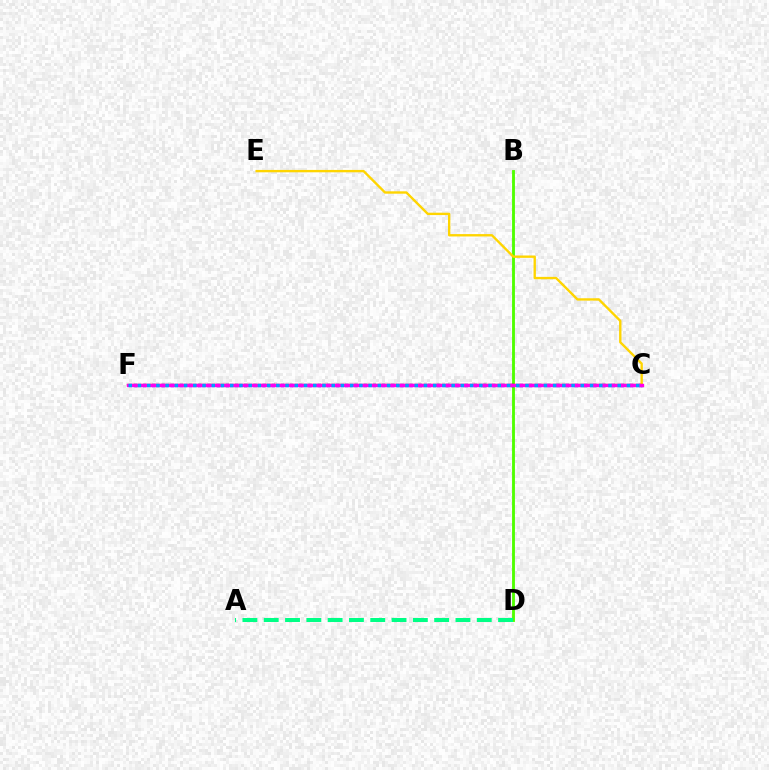{('B', 'D'): [{'color': '#4fff00', 'line_style': 'solid', 'thickness': 2.05}], ('C', 'F'): [{'color': '#3700ff', 'line_style': 'dotted', 'thickness': 2.5}, {'color': '#ff0000', 'line_style': 'solid', 'thickness': 1.62}, {'color': '#ff00ed', 'line_style': 'solid', 'thickness': 2.4}, {'color': '#009eff', 'line_style': 'dotted', 'thickness': 2.51}], ('C', 'E'): [{'color': '#ffd500', 'line_style': 'solid', 'thickness': 1.71}], ('A', 'D'): [{'color': '#00ff86', 'line_style': 'dashed', 'thickness': 2.89}]}